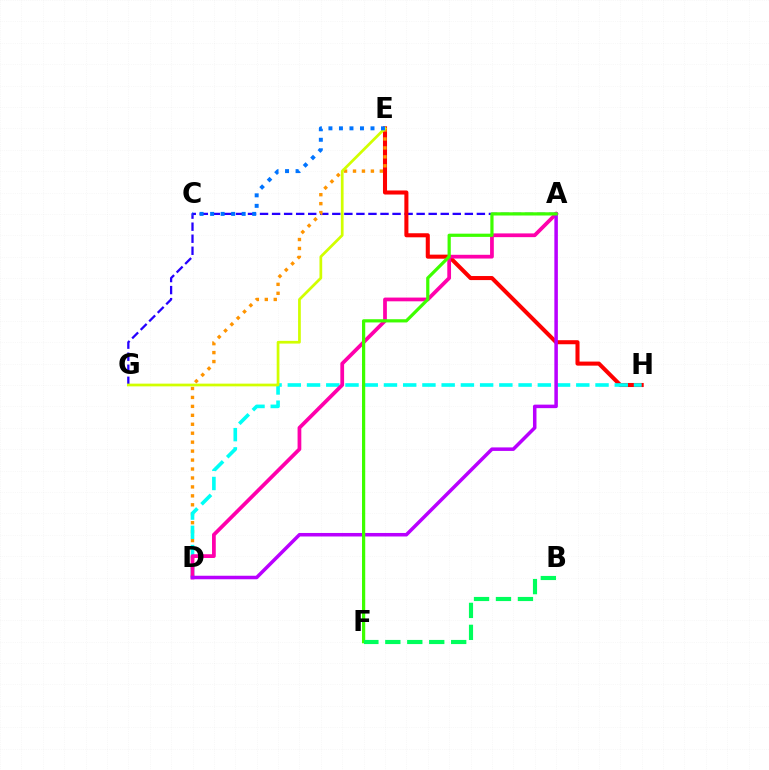{('A', 'G'): [{'color': '#2500ff', 'line_style': 'dashed', 'thickness': 1.64}], ('E', 'H'): [{'color': '#ff0000', 'line_style': 'solid', 'thickness': 2.92}], ('D', 'E'): [{'color': '#ff9400', 'line_style': 'dotted', 'thickness': 2.43}], ('D', 'H'): [{'color': '#00fff6', 'line_style': 'dashed', 'thickness': 2.61}], ('A', 'D'): [{'color': '#ff00ac', 'line_style': 'solid', 'thickness': 2.7}, {'color': '#b900ff', 'line_style': 'solid', 'thickness': 2.53}], ('E', 'G'): [{'color': '#d1ff00', 'line_style': 'solid', 'thickness': 1.97}], ('A', 'F'): [{'color': '#3dff00', 'line_style': 'solid', 'thickness': 2.32}], ('C', 'E'): [{'color': '#0074ff', 'line_style': 'dotted', 'thickness': 2.86}], ('B', 'F'): [{'color': '#00ff5c', 'line_style': 'dashed', 'thickness': 2.98}]}